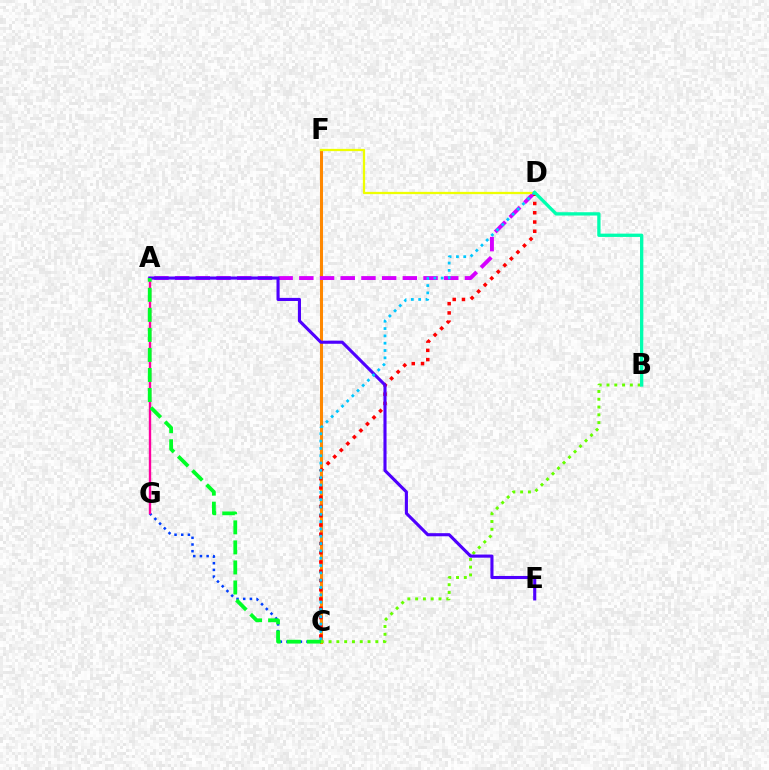{('C', 'F'): [{'color': '#ff8800', 'line_style': 'solid', 'thickness': 2.19}], ('C', 'G'): [{'color': '#003fff', 'line_style': 'dotted', 'thickness': 1.82}], ('B', 'C'): [{'color': '#66ff00', 'line_style': 'dotted', 'thickness': 2.12}], ('A', 'D'): [{'color': '#d600ff', 'line_style': 'dashed', 'thickness': 2.81}], ('C', 'D'): [{'color': '#ff0000', 'line_style': 'dotted', 'thickness': 2.52}, {'color': '#00c7ff', 'line_style': 'dotted', 'thickness': 1.99}], ('A', 'G'): [{'color': '#ff00a0', 'line_style': 'solid', 'thickness': 1.71}], ('A', 'E'): [{'color': '#4f00ff', 'line_style': 'solid', 'thickness': 2.24}], ('D', 'F'): [{'color': '#eeff00', 'line_style': 'solid', 'thickness': 1.64}], ('B', 'D'): [{'color': '#00ffaf', 'line_style': 'solid', 'thickness': 2.38}], ('A', 'C'): [{'color': '#00ff27', 'line_style': 'dashed', 'thickness': 2.72}]}